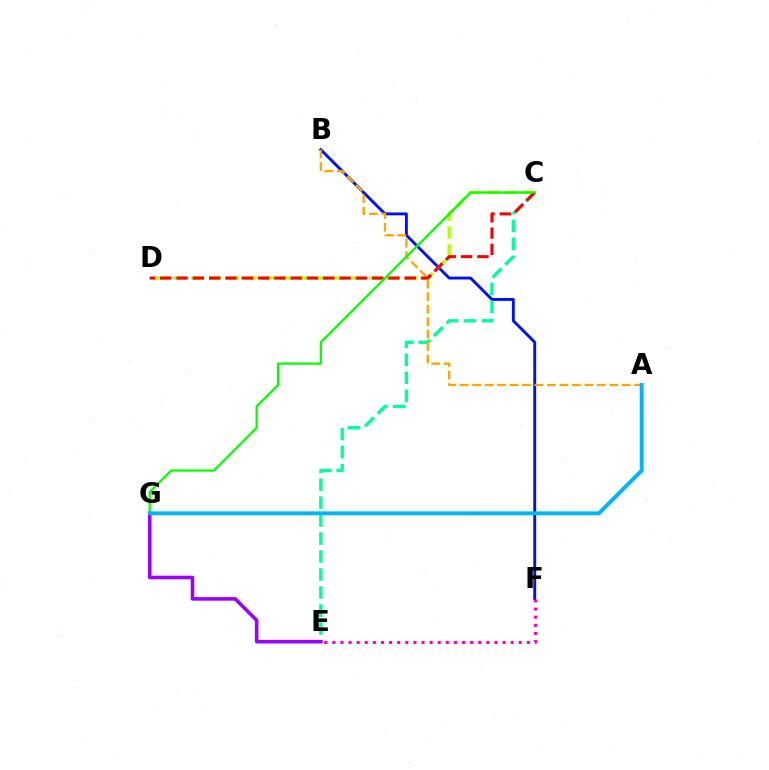{('B', 'F'): [{'color': '#0010ff', 'line_style': 'solid', 'thickness': 2.08}], ('C', 'D'): [{'color': '#b3ff00', 'line_style': 'dashed', 'thickness': 2.42}, {'color': '#ff0000', 'line_style': 'dashed', 'thickness': 2.21}], ('E', 'F'): [{'color': '#ff00bd', 'line_style': 'dotted', 'thickness': 2.2}], ('C', 'E'): [{'color': '#00ff9d', 'line_style': 'dashed', 'thickness': 2.44}], ('A', 'B'): [{'color': '#ffa500', 'line_style': 'dashed', 'thickness': 1.69}], ('E', 'G'): [{'color': '#9b00ff', 'line_style': 'solid', 'thickness': 2.59}], ('C', 'G'): [{'color': '#08ff00', 'line_style': 'solid', 'thickness': 1.62}], ('A', 'G'): [{'color': '#00b5ff', 'line_style': 'solid', 'thickness': 2.81}]}